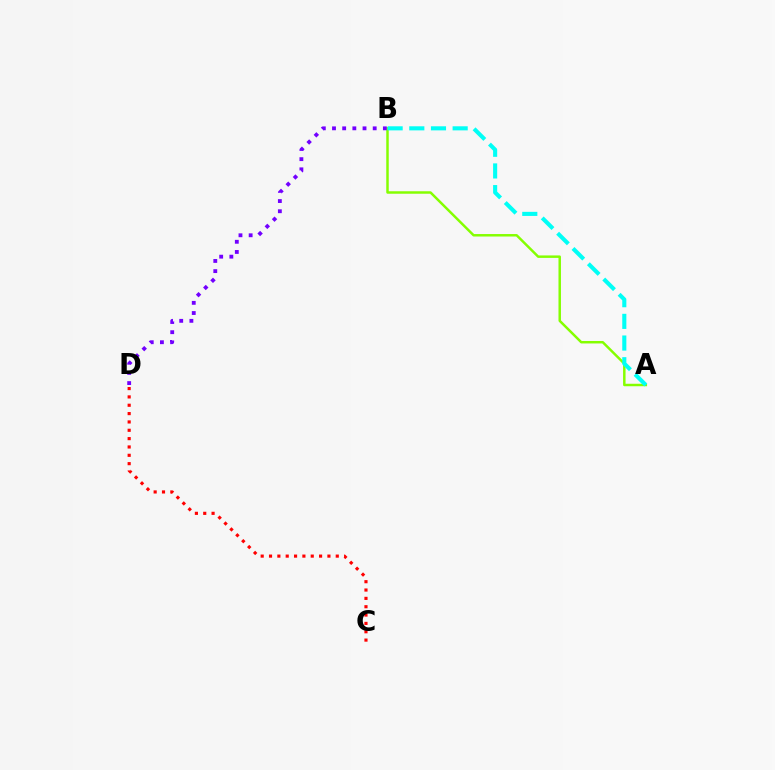{('A', 'B'): [{'color': '#84ff00', 'line_style': 'solid', 'thickness': 1.78}, {'color': '#00fff6', 'line_style': 'dashed', 'thickness': 2.94}], ('B', 'D'): [{'color': '#7200ff', 'line_style': 'dotted', 'thickness': 2.76}], ('C', 'D'): [{'color': '#ff0000', 'line_style': 'dotted', 'thickness': 2.27}]}